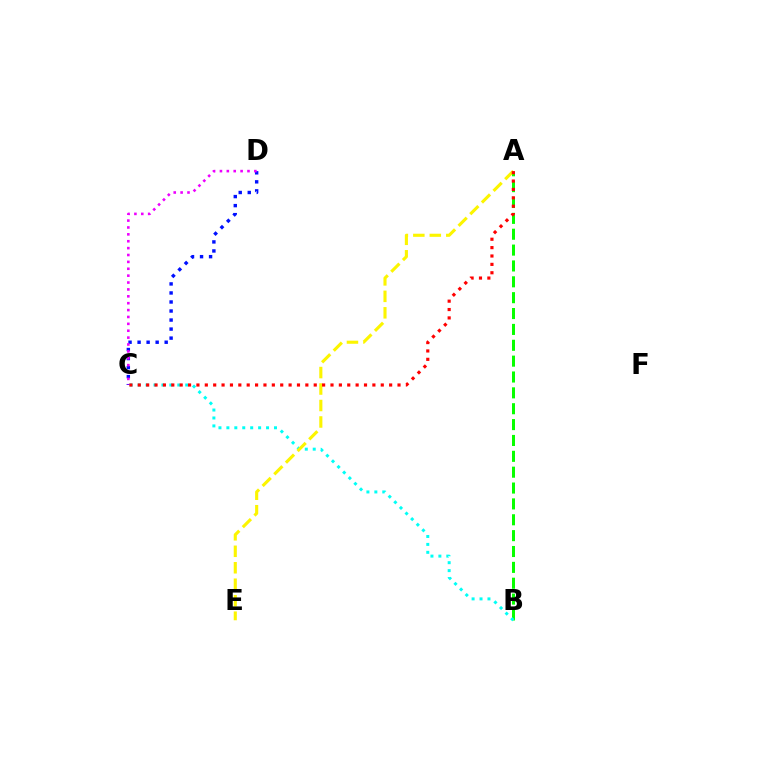{('C', 'D'): [{'color': '#0010ff', 'line_style': 'dotted', 'thickness': 2.45}, {'color': '#ee00ff', 'line_style': 'dotted', 'thickness': 1.87}], ('A', 'B'): [{'color': '#08ff00', 'line_style': 'dashed', 'thickness': 2.16}], ('B', 'C'): [{'color': '#00fff6', 'line_style': 'dotted', 'thickness': 2.16}], ('A', 'E'): [{'color': '#fcf500', 'line_style': 'dashed', 'thickness': 2.24}], ('A', 'C'): [{'color': '#ff0000', 'line_style': 'dotted', 'thickness': 2.28}]}